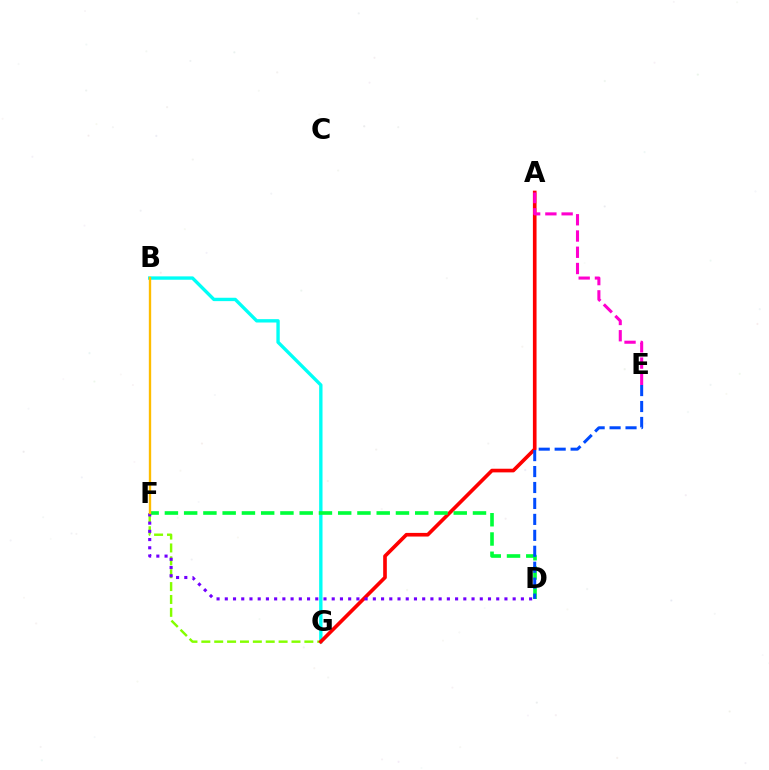{('B', 'G'): [{'color': '#00fff6', 'line_style': 'solid', 'thickness': 2.42}], ('F', 'G'): [{'color': '#84ff00', 'line_style': 'dashed', 'thickness': 1.75}], ('A', 'G'): [{'color': '#ff0000', 'line_style': 'solid', 'thickness': 2.63}], ('D', 'F'): [{'color': '#00ff39', 'line_style': 'dashed', 'thickness': 2.62}, {'color': '#7200ff', 'line_style': 'dotted', 'thickness': 2.23}], ('B', 'F'): [{'color': '#ffbd00', 'line_style': 'solid', 'thickness': 1.7}], ('A', 'E'): [{'color': '#ff00cf', 'line_style': 'dashed', 'thickness': 2.21}], ('D', 'E'): [{'color': '#004bff', 'line_style': 'dashed', 'thickness': 2.17}]}